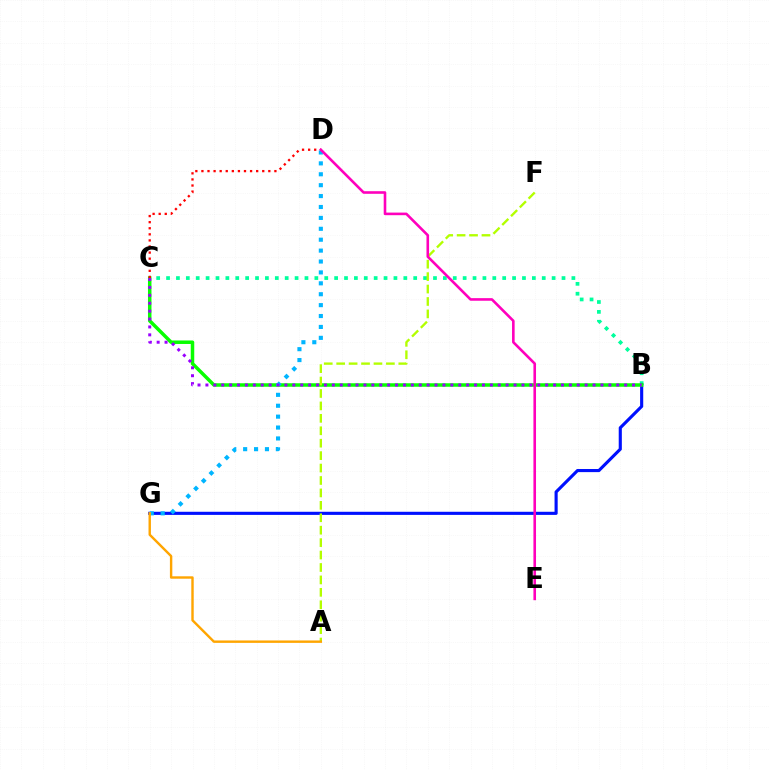{('B', 'C'): [{'color': '#00ff9d', 'line_style': 'dotted', 'thickness': 2.69}, {'color': '#08ff00', 'line_style': 'solid', 'thickness': 2.52}, {'color': '#9b00ff', 'line_style': 'dotted', 'thickness': 2.15}], ('B', 'G'): [{'color': '#0010ff', 'line_style': 'solid', 'thickness': 2.25}], ('C', 'D'): [{'color': '#ff0000', 'line_style': 'dotted', 'thickness': 1.65}], ('D', 'G'): [{'color': '#00b5ff', 'line_style': 'dotted', 'thickness': 2.96}], ('A', 'F'): [{'color': '#b3ff00', 'line_style': 'dashed', 'thickness': 1.69}], ('D', 'E'): [{'color': '#ff00bd', 'line_style': 'solid', 'thickness': 1.87}], ('A', 'G'): [{'color': '#ffa500', 'line_style': 'solid', 'thickness': 1.74}]}